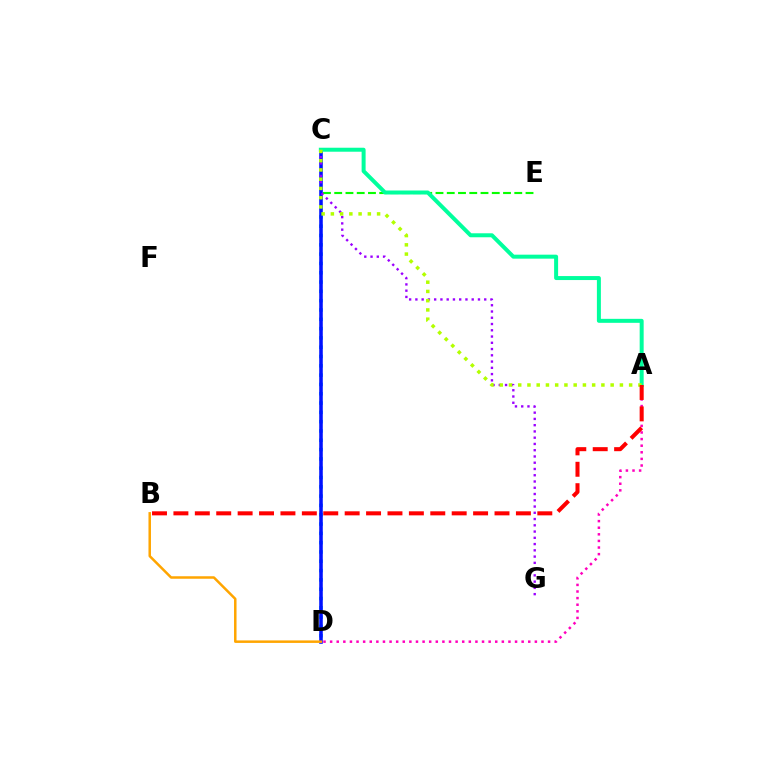{('A', 'D'): [{'color': '#ff00bd', 'line_style': 'dotted', 'thickness': 1.79}], ('C', 'D'): [{'color': '#00b5ff', 'line_style': 'dotted', 'thickness': 2.53}, {'color': '#0010ff', 'line_style': 'solid', 'thickness': 2.56}], ('C', 'E'): [{'color': '#08ff00', 'line_style': 'dashed', 'thickness': 1.53}], ('B', 'D'): [{'color': '#ffa500', 'line_style': 'solid', 'thickness': 1.8}], ('C', 'G'): [{'color': '#9b00ff', 'line_style': 'dotted', 'thickness': 1.7}], ('A', 'C'): [{'color': '#00ff9d', 'line_style': 'solid', 'thickness': 2.87}, {'color': '#b3ff00', 'line_style': 'dotted', 'thickness': 2.51}], ('A', 'B'): [{'color': '#ff0000', 'line_style': 'dashed', 'thickness': 2.91}]}